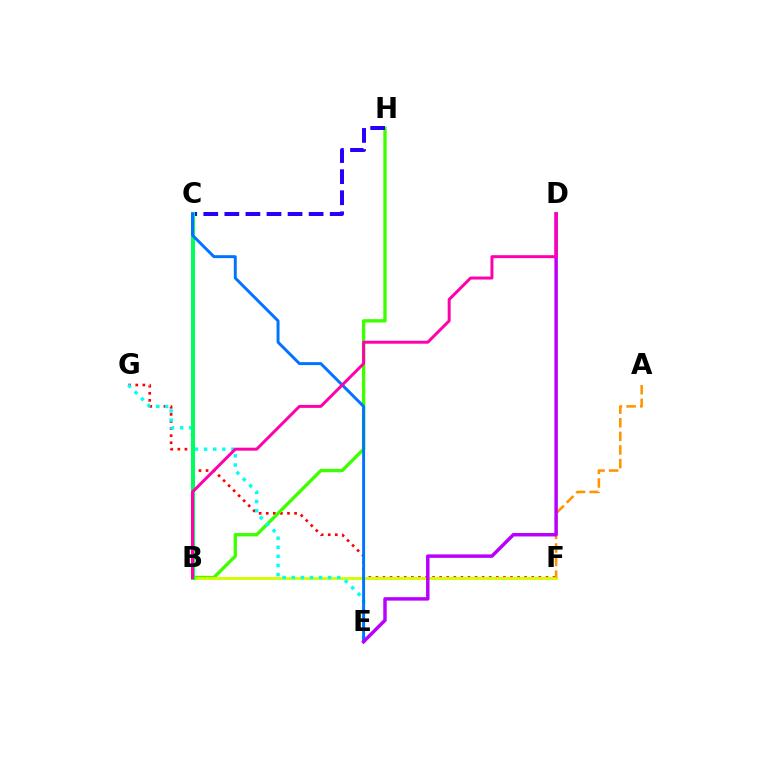{('F', 'G'): [{'color': '#ff0000', 'line_style': 'dotted', 'thickness': 1.92}], ('B', 'H'): [{'color': '#3dff00', 'line_style': 'solid', 'thickness': 2.4}], ('C', 'H'): [{'color': '#2500ff', 'line_style': 'dashed', 'thickness': 2.86}], ('B', 'F'): [{'color': '#d1ff00', 'line_style': 'solid', 'thickness': 2.08}], ('E', 'G'): [{'color': '#00fff6', 'line_style': 'dotted', 'thickness': 2.47}], ('B', 'C'): [{'color': '#00ff5c', 'line_style': 'solid', 'thickness': 2.88}], ('A', 'F'): [{'color': '#ff9400', 'line_style': 'dashed', 'thickness': 1.85}], ('C', 'E'): [{'color': '#0074ff', 'line_style': 'solid', 'thickness': 2.12}], ('D', 'E'): [{'color': '#b900ff', 'line_style': 'solid', 'thickness': 2.5}], ('B', 'D'): [{'color': '#ff00ac', 'line_style': 'solid', 'thickness': 2.14}]}